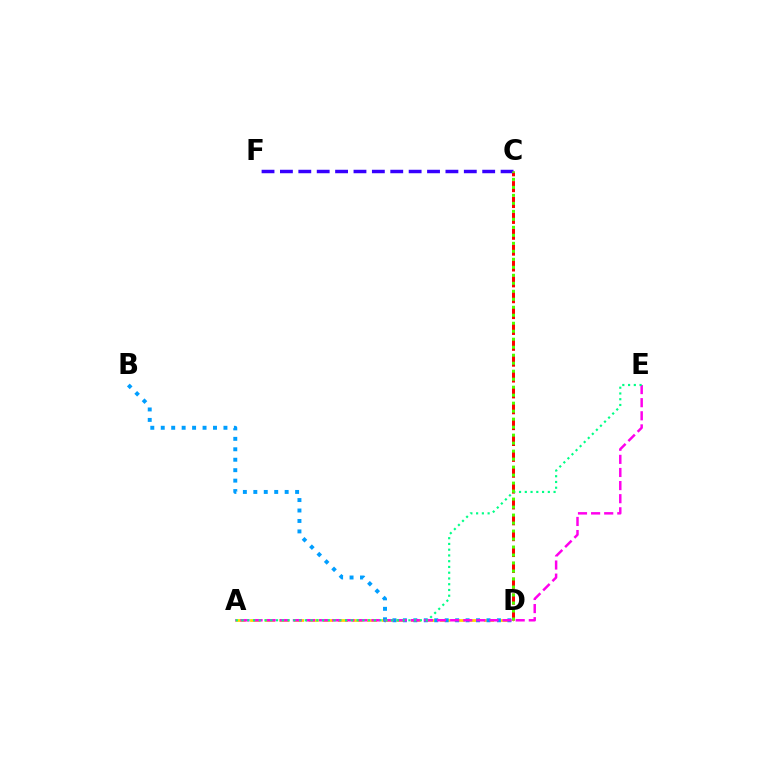{('A', 'D'): [{'color': '#ffd500', 'line_style': 'dashed', 'thickness': 1.98}], ('C', 'D'): [{'color': '#ff0000', 'line_style': 'dashed', 'thickness': 2.16}, {'color': '#4fff00', 'line_style': 'dotted', 'thickness': 2.17}], ('B', 'D'): [{'color': '#009eff', 'line_style': 'dotted', 'thickness': 2.84}], ('C', 'F'): [{'color': '#3700ff', 'line_style': 'dashed', 'thickness': 2.5}], ('A', 'E'): [{'color': '#ff00ed', 'line_style': 'dashed', 'thickness': 1.78}, {'color': '#00ff86', 'line_style': 'dotted', 'thickness': 1.56}]}